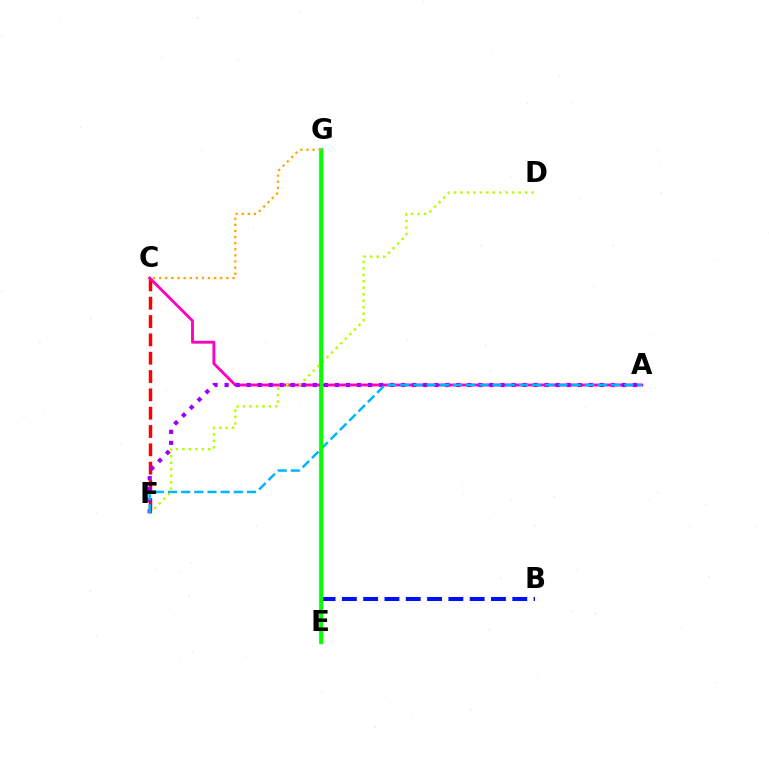{('C', 'F'): [{'color': '#ff0000', 'line_style': 'dashed', 'thickness': 2.49}], ('B', 'E'): [{'color': '#0010ff', 'line_style': 'dashed', 'thickness': 2.89}], ('E', 'G'): [{'color': '#00ff9d', 'line_style': 'solid', 'thickness': 2.97}, {'color': '#08ff00', 'line_style': 'solid', 'thickness': 2.38}], ('A', 'C'): [{'color': '#ff00bd', 'line_style': 'solid', 'thickness': 2.06}], ('D', 'F'): [{'color': '#b3ff00', 'line_style': 'dotted', 'thickness': 1.76}], ('A', 'F'): [{'color': '#9b00ff', 'line_style': 'dotted', 'thickness': 3.0}, {'color': '#00b5ff', 'line_style': 'dashed', 'thickness': 1.79}], ('C', 'G'): [{'color': '#ffa500', 'line_style': 'dotted', 'thickness': 1.66}]}